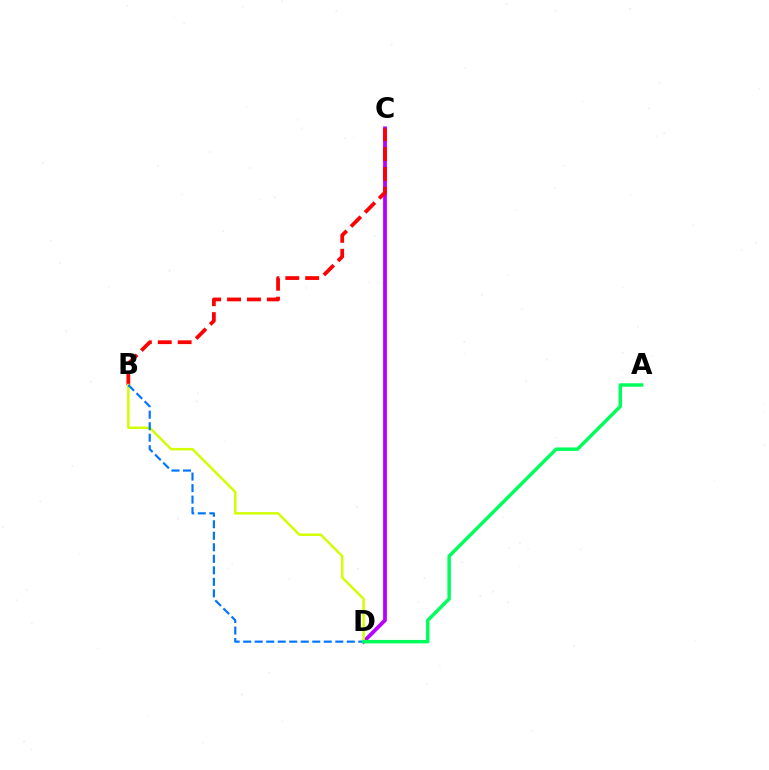{('C', 'D'): [{'color': '#b900ff', 'line_style': 'solid', 'thickness': 2.73}], ('B', 'C'): [{'color': '#ff0000', 'line_style': 'dashed', 'thickness': 2.7}], ('B', 'D'): [{'color': '#d1ff00', 'line_style': 'solid', 'thickness': 1.78}, {'color': '#0074ff', 'line_style': 'dashed', 'thickness': 1.56}], ('A', 'D'): [{'color': '#00ff5c', 'line_style': 'solid', 'thickness': 2.49}]}